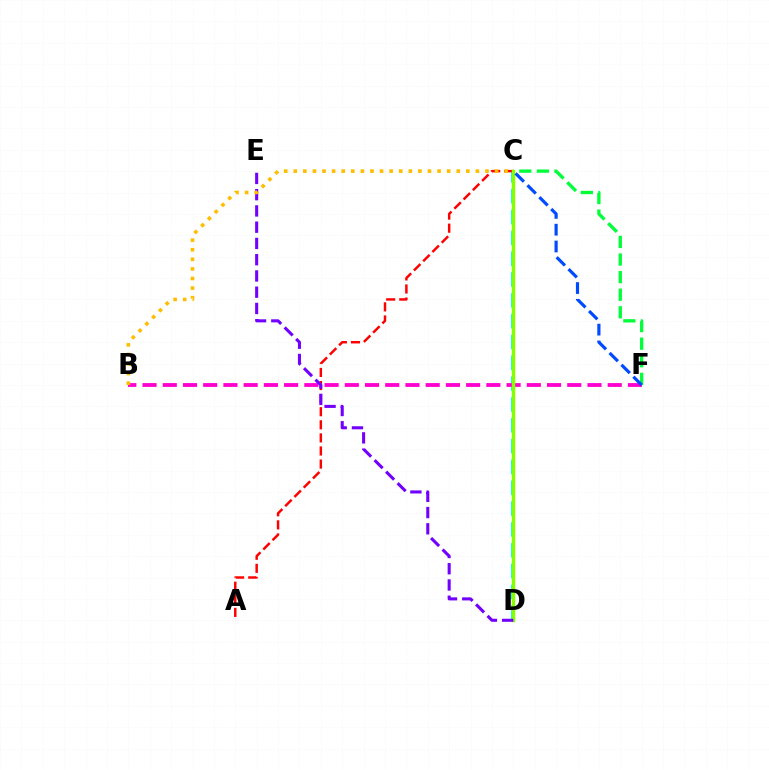{('C', 'D'): [{'color': '#00fff6', 'line_style': 'dashed', 'thickness': 2.83}, {'color': '#84ff00', 'line_style': 'solid', 'thickness': 2.47}], ('B', 'F'): [{'color': '#ff00cf', 'line_style': 'dashed', 'thickness': 2.75}], ('C', 'F'): [{'color': '#00ff39', 'line_style': 'dashed', 'thickness': 2.39}, {'color': '#004bff', 'line_style': 'dashed', 'thickness': 2.28}], ('A', 'C'): [{'color': '#ff0000', 'line_style': 'dashed', 'thickness': 1.78}], ('D', 'E'): [{'color': '#7200ff', 'line_style': 'dashed', 'thickness': 2.21}], ('B', 'C'): [{'color': '#ffbd00', 'line_style': 'dotted', 'thickness': 2.6}]}